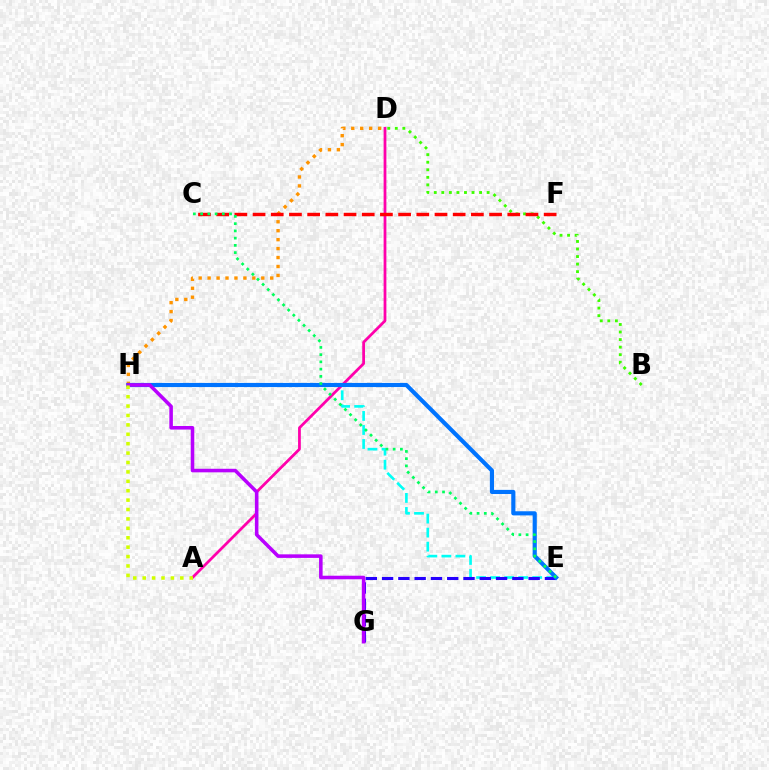{('E', 'H'): [{'color': '#00fff6', 'line_style': 'dashed', 'thickness': 1.91}, {'color': '#0074ff', 'line_style': 'solid', 'thickness': 2.98}], ('B', 'D'): [{'color': '#3dff00', 'line_style': 'dotted', 'thickness': 2.05}], ('D', 'H'): [{'color': '#ff9400', 'line_style': 'dotted', 'thickness': 2.43}], ('E', 'G'): [{'color': '#2500ff', 'line_style': 'dashed', 'thickness': 2.21}], ('A', 'D'): [{'color': '#ff00ac', 'line_style': 'solid', 'thickness': 1.99}], ('C', 'F'): [{'color': '#ff0000', 'line_style': 'dashed', 'thickness': 2.47}], ('G', 'H'): [{'color': '#b900ff', 'line_style': 'solid', 'thickness': 2.56}], ('C', 'E'): [{'color': '#00ff5c', 'line_style': 'dotted', 'thickness': 1.97}], ('A', 'H'): [{'color': '#d1ff00', 'line_style': 'dotted', 'thickness': 2.56}]}